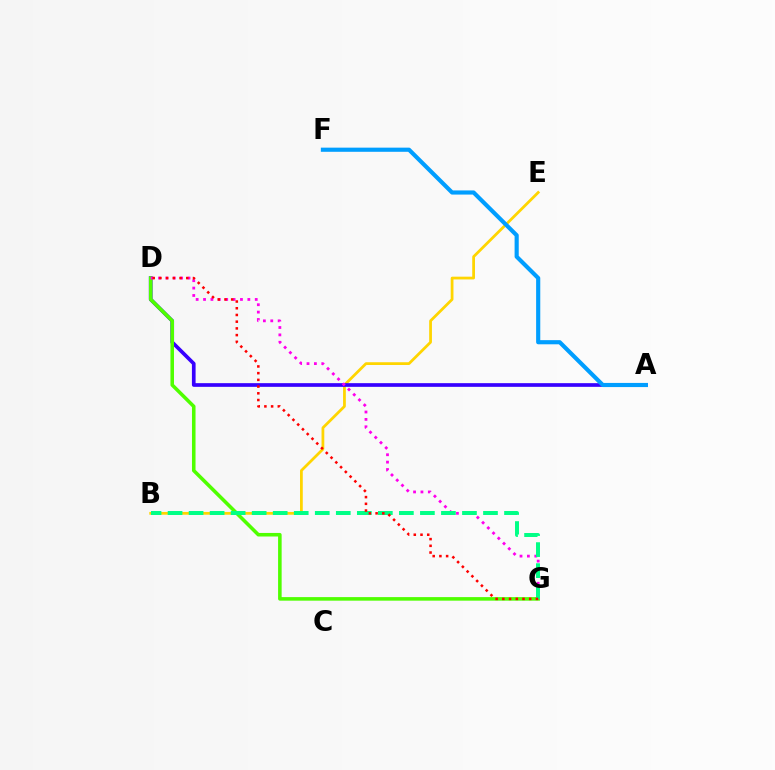{('B', 'E'): [{'color': '#ffd500', 'line_style': 'solid', 'thickness': 1.99}], ('A', 'D'): [{'color': '#3700ff', 'line_style': 'solid', 'thickness': 2.65}], ('A', 'F'): [{'color': '#009eff', 'line_style': 'solid', 'thickness': 2.99}], ('D', 'G'): [{'color': '#4fff00', 'line_style': 'solid', 'thickness': 2.56}, {'color': '#ff00ed', 'line_style': 'dotted', 'thickness': 2.01}, {'color': '#ff0000', 'line_style': 'dotted', 'thickness': 1.82}], ('B', 'G'): [{'color': '#00ff86', 'line_style': 'dashed', 'thickness': 2.86}]}